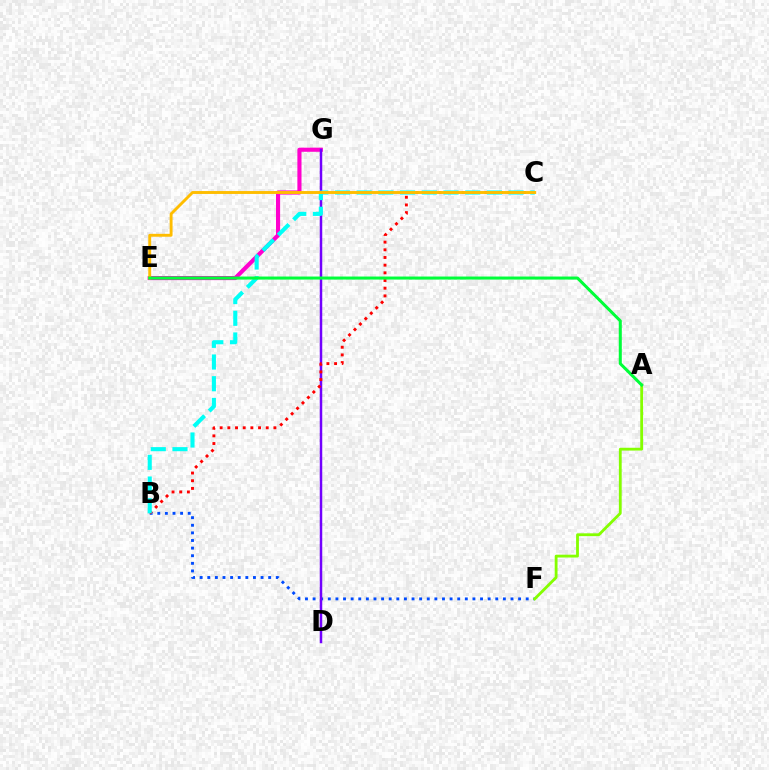{('E', 'G'): [{'color': '#ff00cf', 'line_style': 'solid', 'thickness': 2.97}], ('B', 'F'): [{'color': '#004bff', 'line_style': 'dotted', 'thickness': 2.07}], ('D', 'G'): [{'color': '#7200ff', 'line_style': 'solid', 'thickness': 1.79}], ('B', 'C'): [{'color': '#ff0000', 'line_style': 'dotted', 'thickness': 2.09}, {'color': '#00fff6', 'line_style': 'dashed', 'thickness': 2.95}], ('A', 'F'): [{'color': '#84ff00', 'line_style': 'solid', 'thickness': 2.03}], ('C', 'E'): [{'color': '#ffbd00', 'line_style': 'solid', 'thickness': 2.09}], ('A', 'E'): [{'color': '#00ff39', 'line_style': 'solid', 'thickness': 2.19}]}